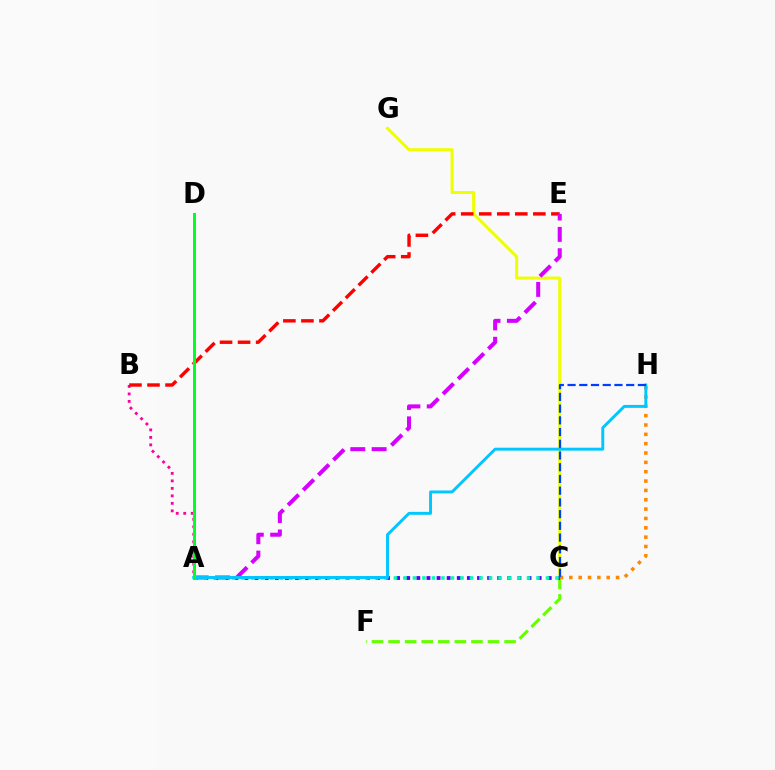{('C', 'G'): [{'color': '#eeff00', 'line_style': 'solid', 'thickness': 2.17}], ('C', 'F'): [{'color': '#66ff00', 'line_style': 'dashed', 'thickness': 2.25}], ('A', 'B'): [{'color': '#ff00a0', 'line_style': 'dotted', 'thickness': 2.04}], ('A', 'C'): [{'color': '#4f00ff', 'line_style': 'dotted', 'thickness': 2.75}, {'color': '#00ffaf', 'line_style': 'dotted', 'thickness': 2.58}], ('B', 'E'): [{'color': '#ff0000', 'line_style': 'dashed', 'thickness': 2.45}], ('C', 'H'): [{'color': '#ff8800', 'line_style': 'dotted', 'thickness': 2.54}, {'color': '#003fff', 'line_style': 'dashed', 'thickness': 1.59}], ('A', 'E'): [{'color': '#d600ff', 'line_style': 'dashed', 'thickness': 2.9}], ('A', 'H'): [{'color': '#00c7ff', 'line_style': 'solid', 'thickness': 2.12}], ('A', 'D'): [{'color': '#00ff27', 'line_style': 'solid', 'thickness': 2.17}]}